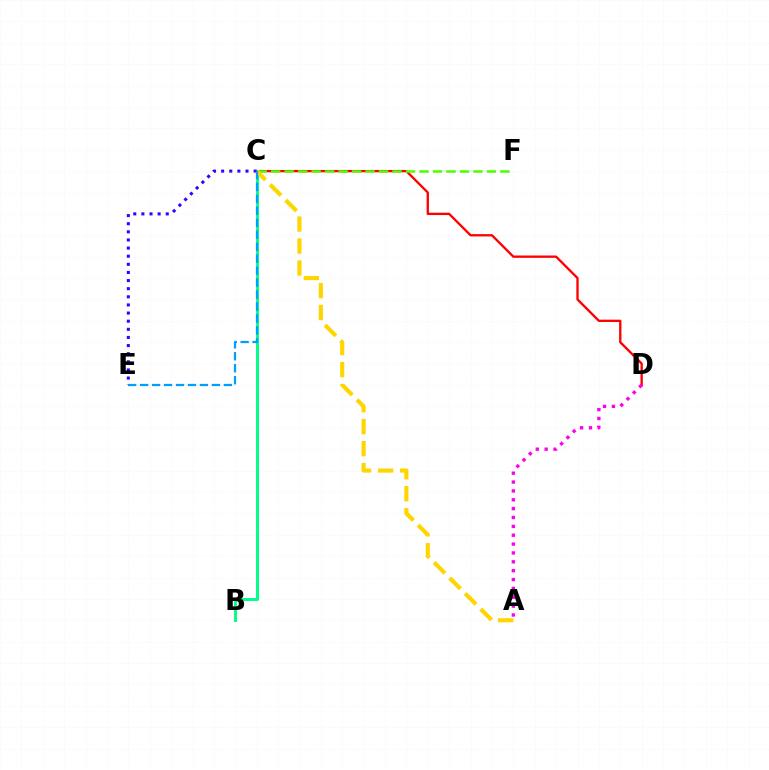{('C', 'D'): [{'color': '#ff0000', 'line_style': 'solid', 'thickness': 1.68}], ('A', 'D'): [{'color': '#ff00ed', 'line_style': 'dotted', 'thickness': 2.41}], ('B', 'C'): [{'color': '#00ff86', 'line_style': 'solid', 'thickness': 2.12}], ('C', 'E'): [{'color': '#3700ff', 'line_style': 'dotted', 'thickness': 2.21}, {'color': '#009eff', 'line_style': 'dashed', 'thickness': 1.62}], ('C', 'F'): [{'color': '#4fff00', 'line_style': 'dashed', 'thickness': 1.83}], ('A', 'C'): [{'color': '#ffd500', 'line_style': 'dashed', 'thickness': 2.98}]}